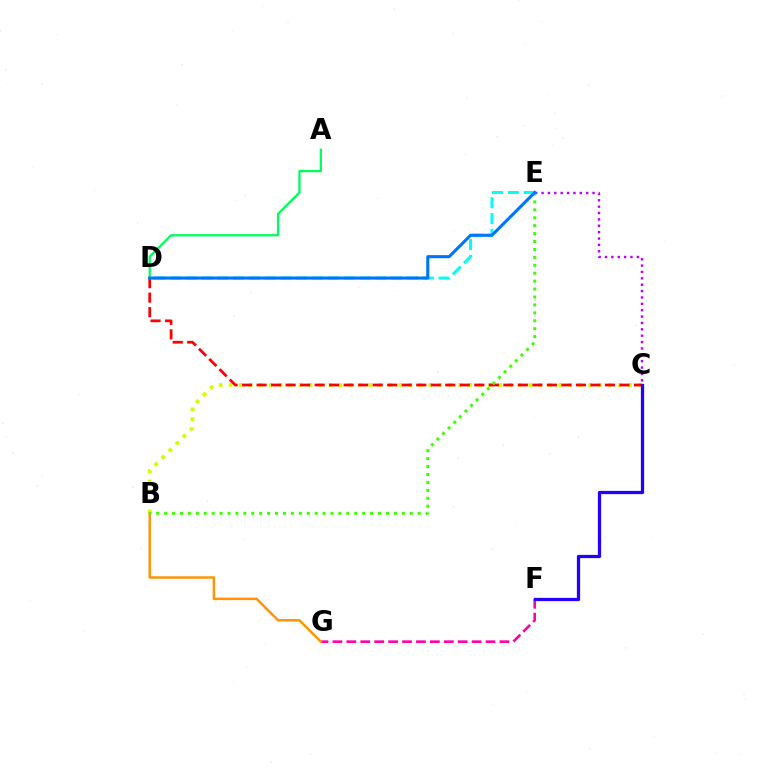{('F', 'G'): [{'color': '#ff00ac', 'line_style': 'dashed', 'thickness': 1.89}], ('B', 'C'): [{'color': '#d1ff00', 'line_style': 'dotted', 'thickness': 2.71}], ('D', 'E'): [{'color': '#00fff6', 'line_style': 'dashed', 'thickness': 2.15}, {'color': '#0074ff', 'line_style': 'solid', 'thickness': 2.22}], ('B', 'G'): [{'color': '#ff9400', 'line_style': 'solid', 'thickness': 1.76}], ('C', 'D'): [{'color': '#ff0000', 'line_style': 'dashed', 'thickness': 1.97}], ('C', 'F'): [{'color': '#2500ff', 'line_style': 'solid', 'thickness': 2.34}], ('C', 'E'): [{'color': '#b900ff', 'line_style': 'dotted', 'thickness': 1.73}], ('B', 'E'): [{'color': '#3dff00', 'line_style': 'dotted', 'thickness': 2.15}], ('A', 'D'): [{'color': '#00ff5c', 'line_style': 'solid', 'thickness': 1.64}]}